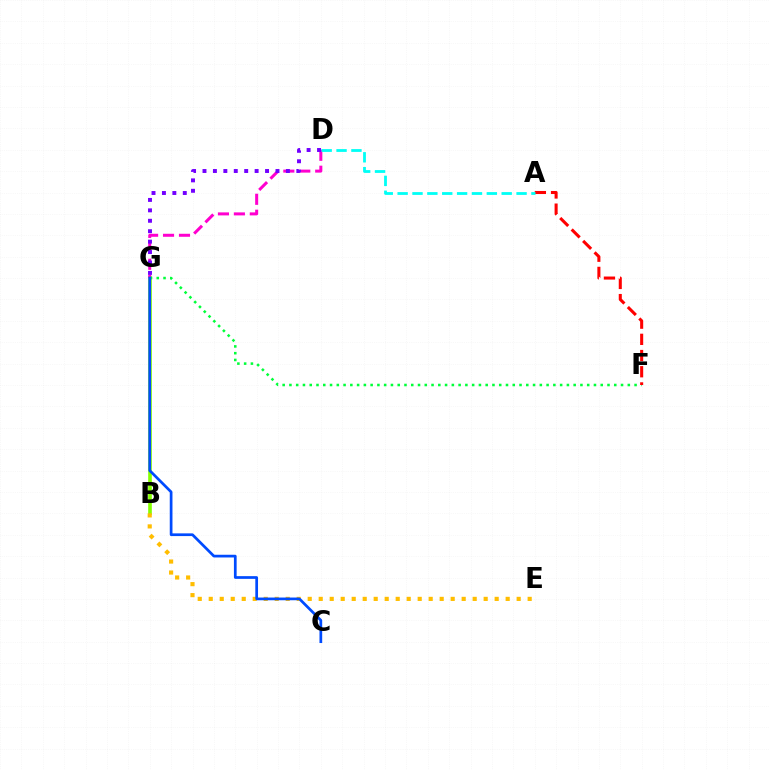{('B', 'G'): [{'color': '#84ff00', 'line_style': 'solid', 'thickness': 2.62}], ('D', 'G'): [{'color': '#ff00cf', 'line_style': 'dashed', 'thickness': 2.17}, {'color': '#7200ff', 'line_style': 'dotted', 'thickness': 2.83}], ('F', 'G'): [{'color': '#00ff39', 'line_style': 'dotted', 'thickness': 1.84}], ('B', 'E'): [{'color': '#ffbd00', 'line_style': 'dotted', 'thickness': 2.99}], ('A', 'F'): [{'color': '#ff0000', 'line_style': 'dashed', 'thickness': 2.2}], ('A', 'D'): [{'color': '#00fff6', 'line_style': 'dashed', 'thickness': 2.02}], ('C', 'G'): [{'color': '#004bff', 'line_style': 'solid', 'thickness': 1.96}]}